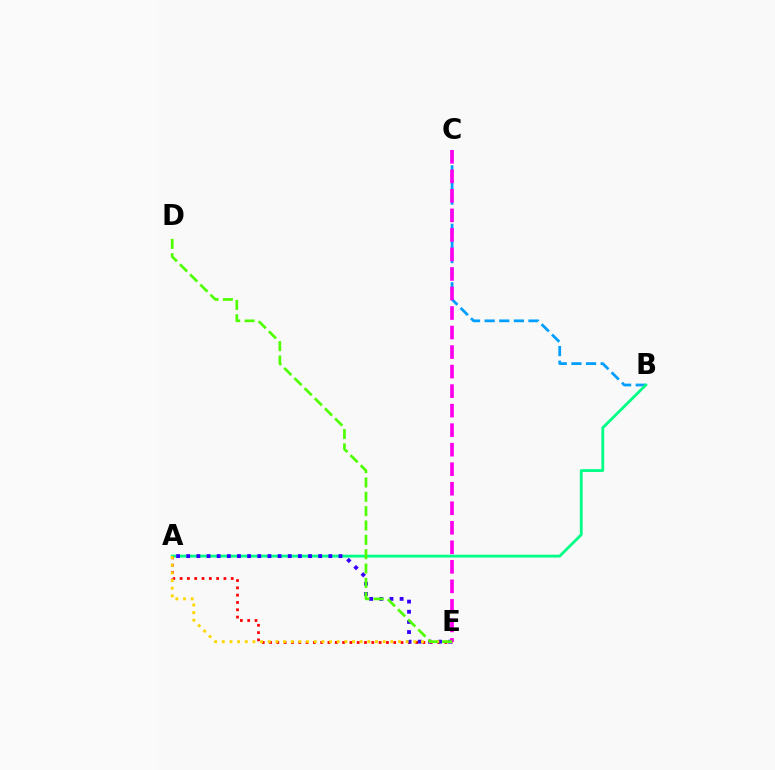{('B', 'C'): [{'color': '#009eff', 'line_style': 'dashed', 'thickness': 1.99}], ('A', 'B'): [{'color': '#00ff86', 'line_style': 'solid', 'thickness': 2.03}], ('A', 'E'): [{'color': '#ff0000', 'line_style': 'dotted', 'thickness': 1.98}, {'color': '#3700ff', 'line_style': 'dotted', 'thickness': 2.76}, {'color': '#ffd500', 'line_style': 'dotted', 'thickness': 2.08}], ('C', 'E'): [{'color': '#ff00ed', 'line_style': 'dashed', 'thickness': 2.65}], ('D', 'E'): [{'color': '#4fff00', 'line_style': 'dashed', 'thickness': 1.95}]}